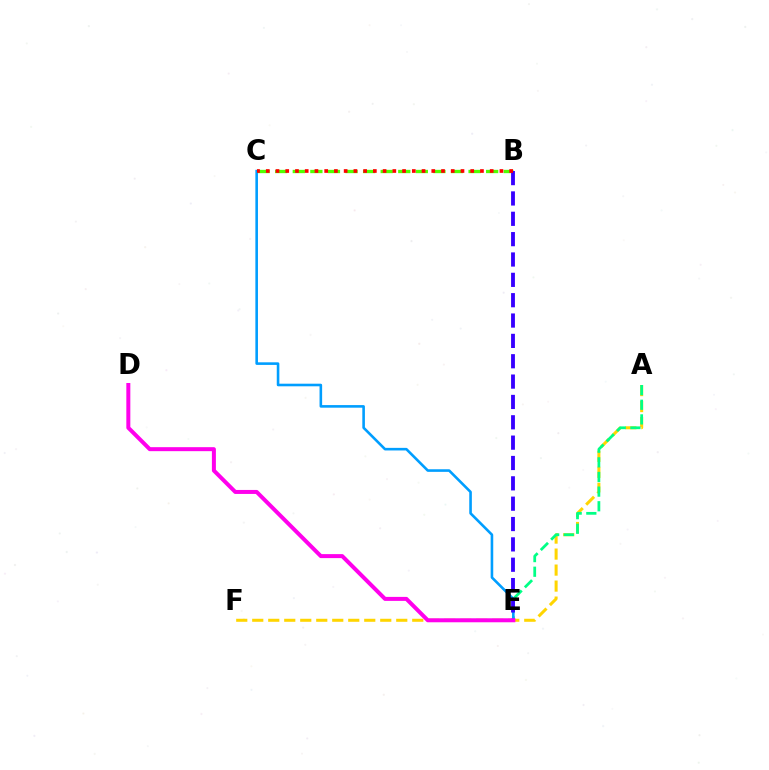{('A', 'F'): [{'color': '#ffd500', 'line_style': 'dashed', 'thickness': 2.17}], ('B', 'C'): [{'color': '#4fff00', 'line_style': 'dashed', 'thickness': 2.39}, {'color': '#ff0000', 'line_style': 'dotted', 'thickness': 2.65}], ('A', 'E'): [{'color': '#00ff86', 'line_style': 'dashed', 'thickness': 1.99}], ('C', 'E'): [{'color': '#009eff', 'line_style': 'solid', 'thickness': 1.87}], ('B', 'E'): [{'color': '#3700ff', 'line_style': 'dashed', 'thickness': 2.76}], ('D', 'E'): [{'color': '#ff00ed', 'line_style': 'solid', 'thickness': 2.88}]}